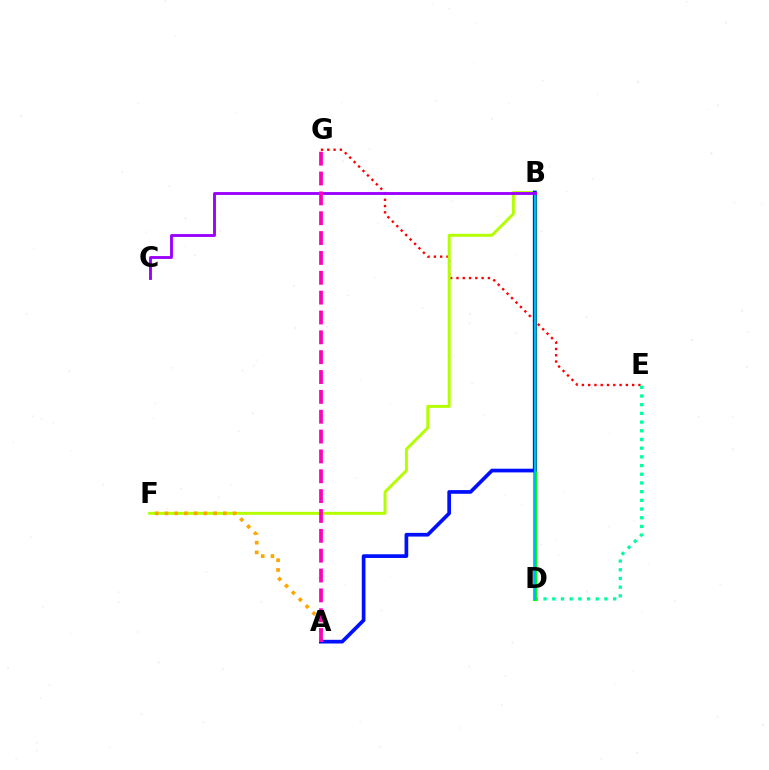{('E', 'G'): [{'color': '#ff0000', 'line_style': 'dotted', 'thickness': 1.71}], ('D', 'E'): [{'color': '#00ff9d', 'line_style': 'dotted', 'thickness': 2.36}], ('B', 'D'): [{'color': '#08ff00', 'line_style': 'solid', 'thickness': 2.97}, {'color': '#00b5ff', 'line_style': 'solid', 'thickness': 1.58}], ('B', 'F'): [{'color': '#b3ff00', 'line_style': 'solid', 'thickness': 2.13}], ('A', 'B'): [{'color': '#0010ff', 'line_style': 'solid', 'thickness': 2.66}], ('A', 'F'): [{'color': '#ffa500', 'line_style': 'dotted', 'thickness': 2.64}], ('B', 'C'): [{'color': '#9b00ff', 'line_style': 'solid', 'thickness': 2.07}], ('A', 'G'): [{'color': '#ff00bd', 'line_style': 'dashed', 'thickness': 2.7}]}